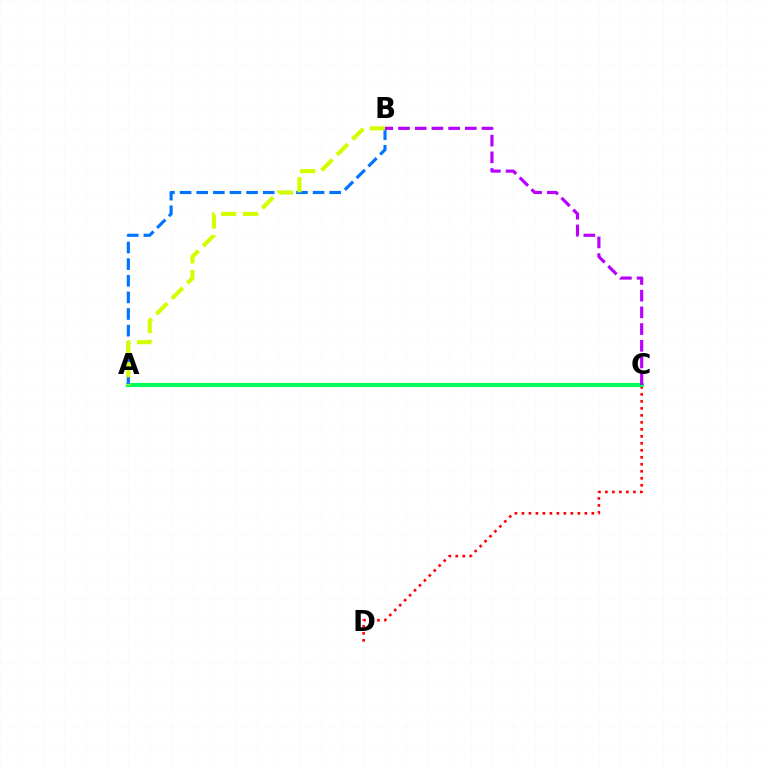{('C', 'D'): [{'color': '#ff0000', 'line_style': 'dotted', 'thickness': 1.9}], ('A', 'C'): [{'color': '#00ff5c', 'line_style': 'solid', 'thickness': 2.97}], ('A', 'B'): [{'color': '#0074ff', 'line_style': 'dashed', 'thickness': 2.26}, {'color': '#d1ff00', 'line_style': 'dashed', 'thickness': 2.97}], ('B', 'C'): [{'color': '#b900ff', 'line_style': 'dashed', 'thickness': 2.27}]}